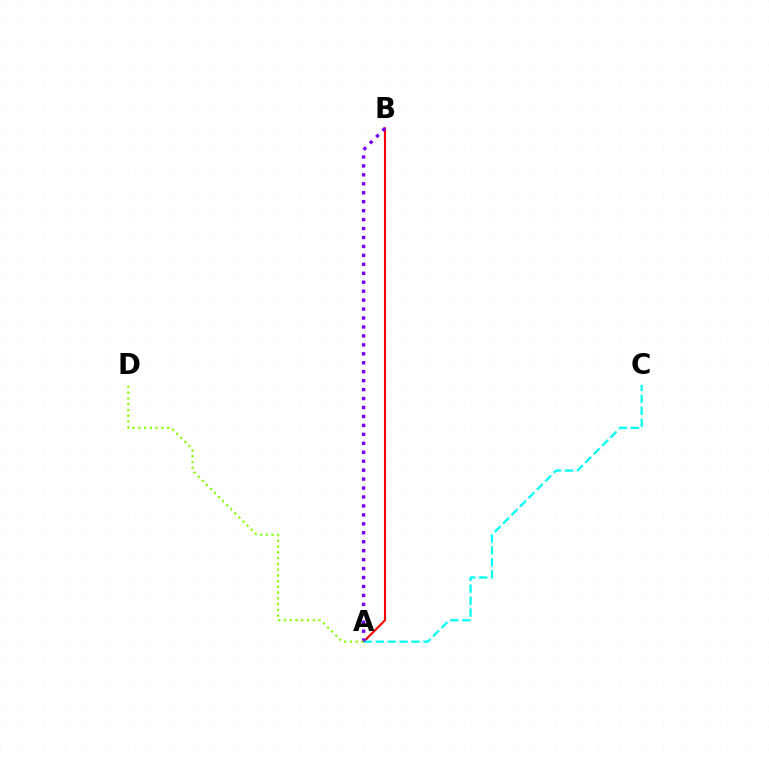{('A', 'B'): [{'color': '#ff0000', 'line_style': 'solid', 'thickness': 1.52}, {'color': '#7200ff', 'line_style': 'dotted', 'thickness': 2.43}], ('A', 'C'): [{'color': '#00fff6', 'line_style': 'dashed', 'thickness': 1.62}], ('A', 'D'): [{'color': '#84ff00', 'line_style': 'dotted', 'thickness': 1.57}]}